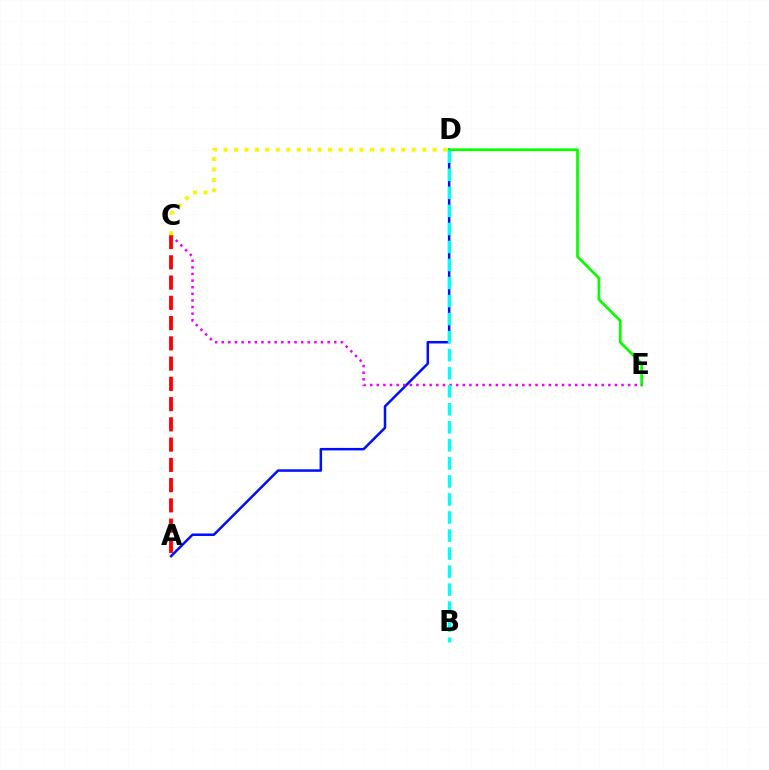{('A', 'D'): [{'color': '#0010ff', 'line_style': 'solid', 'thickness': 1.81}], ('D', 'E'): [{'color': '#08ff00', 'line_style': 'solid', 'thickness': 1.97}], ('C', 'E'): [{'color': '#ee00ff', 'line_style': 'dotted', 'thickness': 1.8}], ('A', 'C'): [{'color': '#ff0000', 'line_style': 'dashed', 'thickness': 2.75}], ('B', 'D'): [{'color': '#00fff6', 'line_style': 'dashed', 'thickness': 2.45}], ('C', 'D'): [{'color': '#fcf500', 'line_style': 'dotted', 'thickness': 2.84}]}